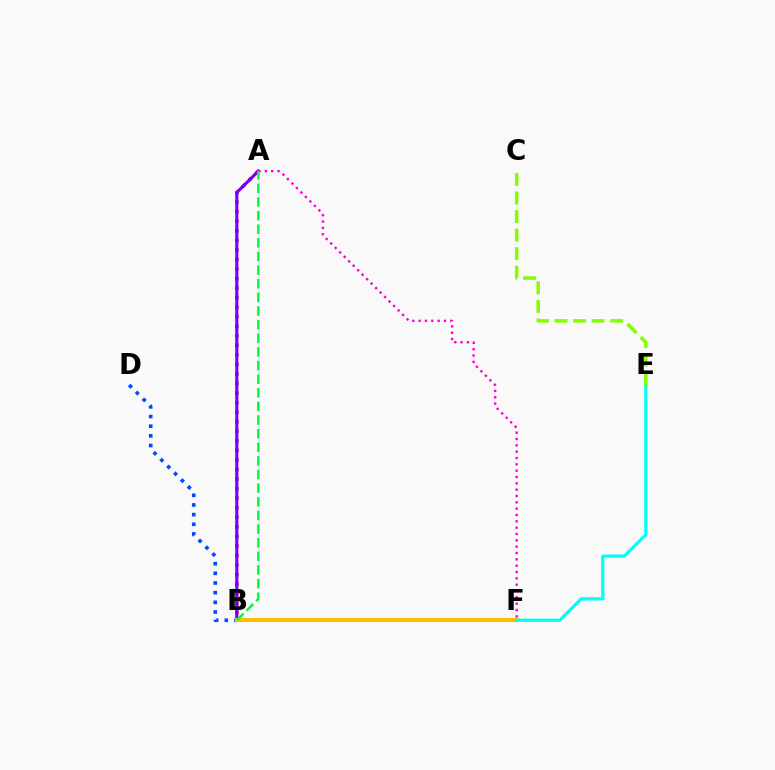{('A', 'B'): [{'color': '#ff0000', 'line_style': 'dotted', 'thickness': 2.59}, {'color': '#7200ff', 'line_style': 'solid', 'thickness': 2.24}, {'color': '#00ff39', 'line_style': 'dashed', 'thickness': 1.85}], ('B', 'D'): [{'color': '#004bff', 'line_style': 'dotted', 'thickness': 2.63}], ('B', 'F'): [{'color': '#ffbd00', 'line_style': 'solid', 'thickness': 2.91}], ('E', 'F'): [{'color': '#00fff6', 'line_style': 'solid', 'thickness': 2.32}], ('A', 'F'): [{'color': '#ff00cf', 'line_style': 'dotted', 'thickness': 1.72}], ('C', 'E'): [{'color': '#84ff00', 'line_style': 'dashed', 'thickness': 2.52}]}